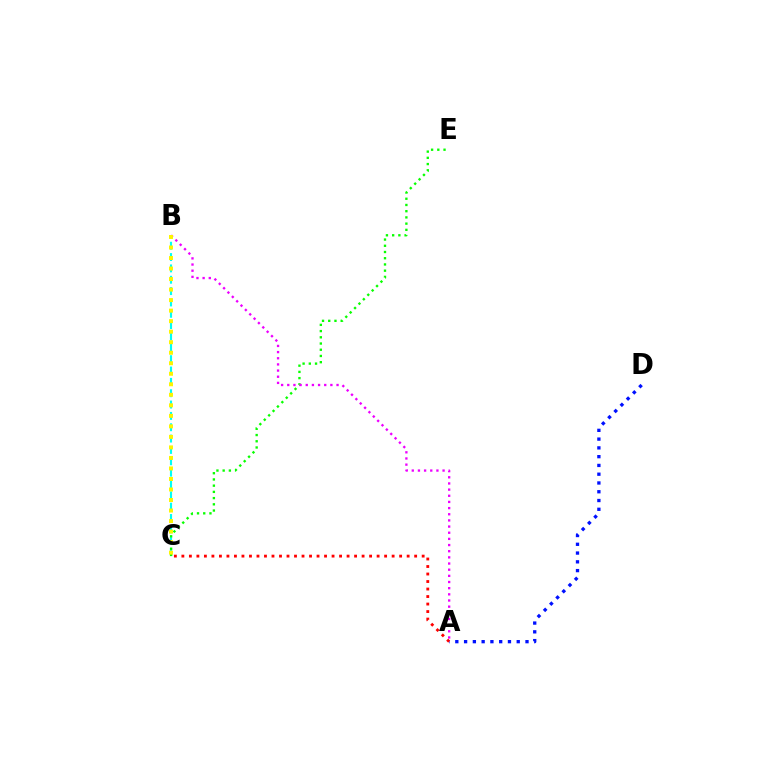{('A', 'D'): [{'color': '#0010ff', 'line_style': 'dotted', 'thickness': 2.38}], ('B', 'C'): [{'color': '#00fff6', 'line_style': 'dashed', 'thickness': 1.54}, {'color': '#fcf500', 'line_style': 'dotted', 'thickness': 2.86}], ('C', 'E'): [{'color': '#08ff00', 'line_style': 'dotted', 'thickness': 1.69}], ('A', 'B'): [{'color': '#ee00ff', 'line_style': 'dotted', 'thickness': 1.67}], ('A', 'C'): [{'color': '#ff0000', 'line_style': 'dotted', 'thickness': 2.04}]}